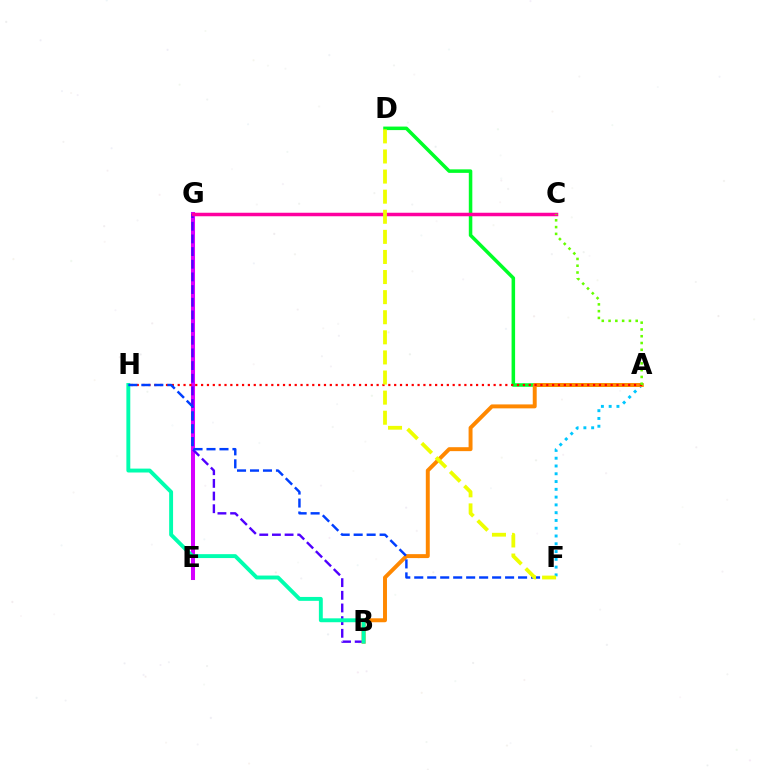{('E', 'G'): [{'color': '#d600ff', 'line_style': 'solid', 'thickness': 2.9}], ('B', 'G'): [{'color': '#4f00ff', 'line_style': 'dashed', 'thickness': 1.72}], ('A', 'D'): [{'color': '#00ff27', 'line_style': 'solid', 'thickness': 2.53}], ('A', 'F'): [{'color': '#00c7ff', 'line_style': 'dotted', 'thickness': 2.11}], ('C', 'G'): [{'color': '#ff00a0', 'line_style': 'solid', 'thickness': 2.52}], ('A', 'B'): [{'color': '#ff8800', 'line_style': 'solid', 'thickness': 2.84}], ('B', 'H'): [{'color': '#00ffaf', 'line_style': 'solid', 'thickness': 2.81}], ('A', 'H'): [{'color': '#ff0000', 'line_style': 'dotted', 'thickness': 1.59}], ('A', 'C'): [{'color': '#66ff00', 'line_style': 'dotted', 'thickness': 1.84}], ('F', 'H'): [{'color': '#003fff', 'line_style': 'dashed', 'thickness': 1.76}], ('D', 'F'): [{'color': '#eeff00', 'line_style': 'dashed', 'thickness': 2.73}]}